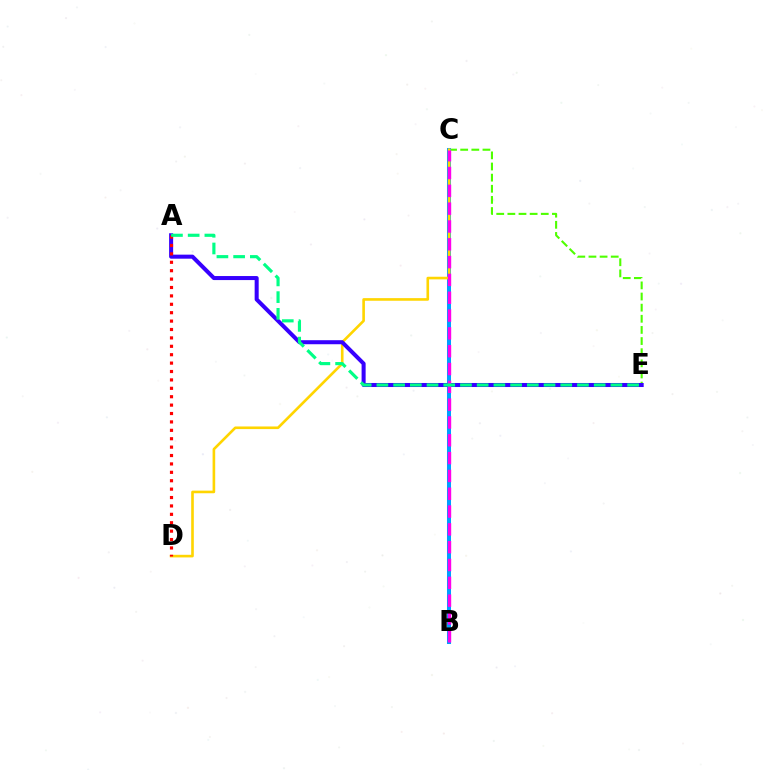{('C', 'E'): [{'color': '#4fff00', 'line_style': 'dashed', 'thickness': 1.51}], ('B', 'C'): [{'color': '#009eff', 'line_style': 'solid', 'thickness': 2.9}, {'color': '#ff00ed', 'line_style': 'dashed', 'thickness': 2.42}], ('C', 'D'): [{'color': '#ffd500', 'line_style': 'solid', 'thickness': 1.89}], ('A', 'E'): [{'color': '#3700ff', 'line_style': 'solid', 'thickness': 2.91}, {'color': '#00ff86', 'line_style': 'dashed', 'thickness': 2.27}], ('A', 'D'): [{'color': '#ff0000', 'line_style': 'dotted', 'thickness': 2.28}]}